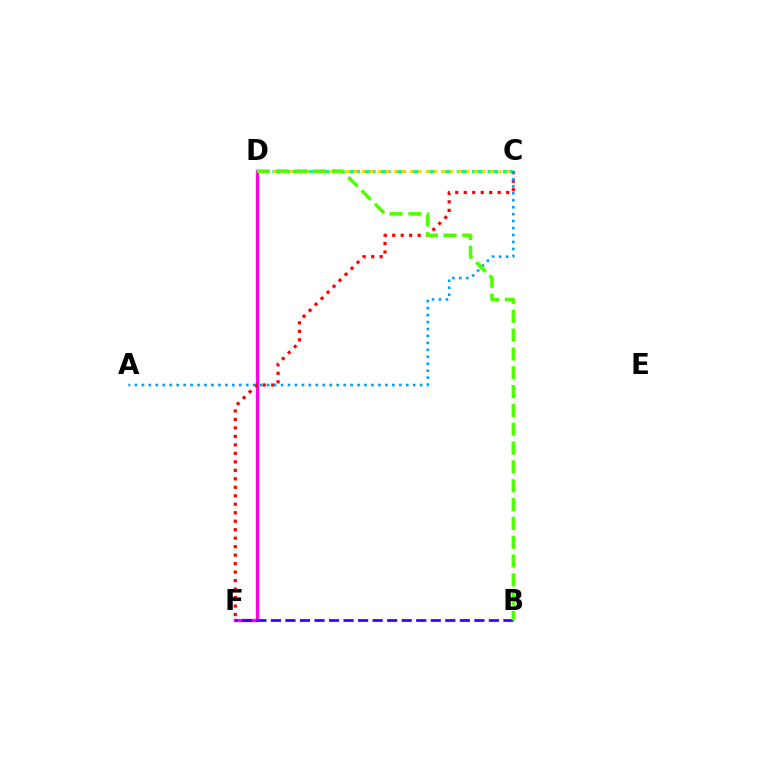{('C', 'D'): [{'color': '#00ff86', 'line_style': 'dashed', 'thickness': 2.09}, {'color': '#ffd500', 'line_style': 'dotted', 'thickness': 2.18}], ('D', 'F'): [{'color': '#ff00ed', 'line_style': 'solid', 'thickness': 2.38}], ('C', 'F'): [{'color': '#ff0000', 'line_style': 'dotted', 'thickness': 2.3}], ('A', 'C'): [{'color': '#009eff', 'line_style': 'dotted', 'thickness': 1.89}], ('B', 'F'): [{'color': '#3700ff', 'line_style': 'dashed', 'thickness': 1.97}], ('B', 'D'): [{'color': '#4fff00', 'line_style': 'dashed', 'thickness': 2.56}]}